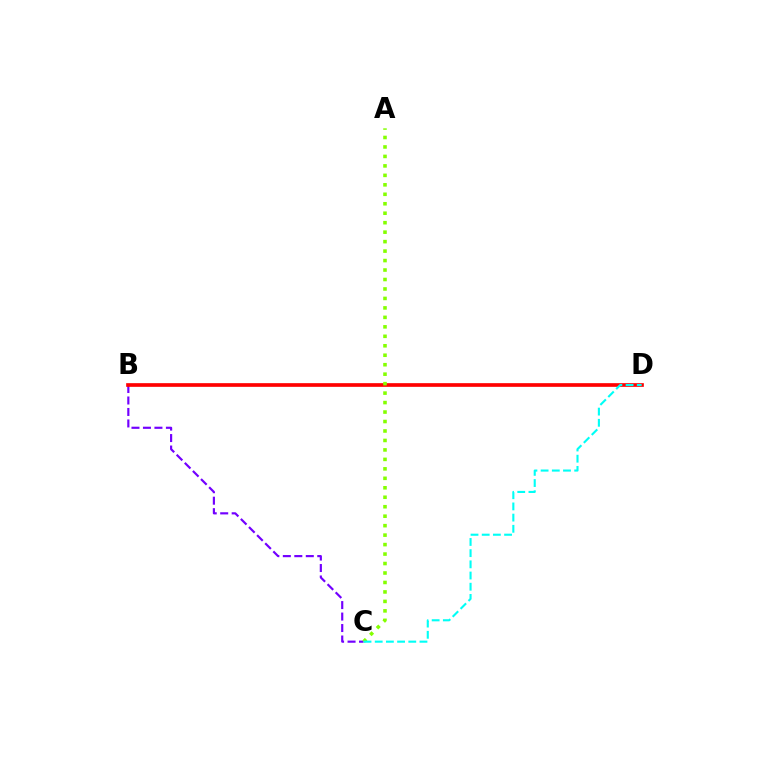{('B', 'C'): [{'color': '#7200ff', 'line_style': 'dashed', 'thickness': 1.56}], ('B', 'D'): [{'color': '#ff0000', 'line_style': 'solid', 'thickness': 2.64}], ('A', 'C'): [{'color': '#84ff00', 'line_style': 'dotted', 'thickness': 2.57}], ('C', 'D'): [{'color': '#00fff6', 'line_style': 'dashed', 'thickness': 1.52}]}